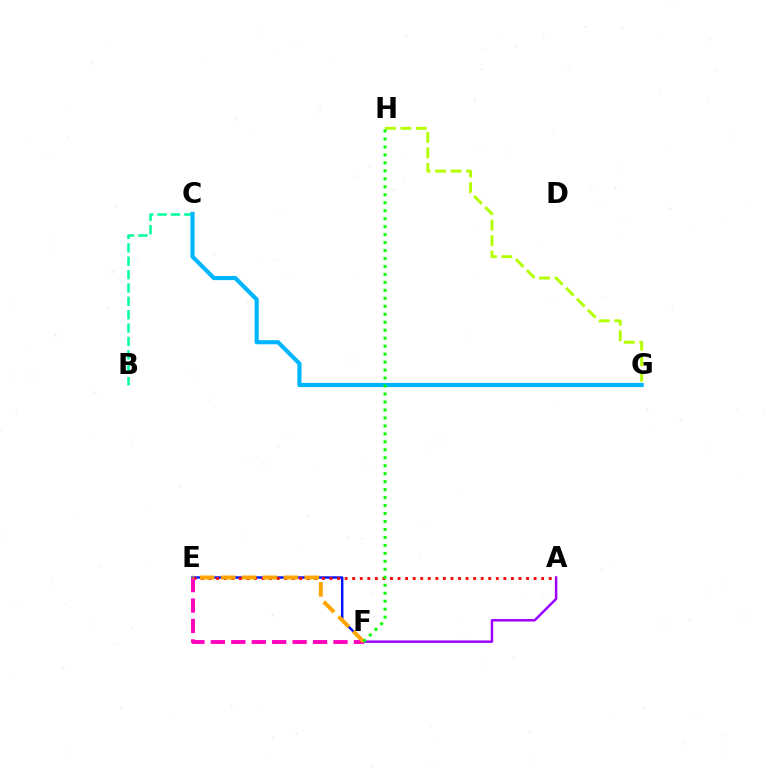{('E', 'F'): [{'color': '#0010ff', 'line_style': 'solid', 'thickness': 1.73}, {'color': '#ff00bd', 'line_style': 'dashed', 'thickness': 2.78}, {'color': '#ffa500', 'line_style': 'dashed', 'thickness': 2.84}], ('A', 'F'): [{'color': '#9b00ff', 'line_style': 'solid', 'thickness': 1.77}], ('G', 'H'): [{'color': '#b3ff00', 'line_style': 'dashed', 'thickness': 2.1}], ('B', 'C'): [{'color': '#00ff9d', 'line_style': 'dashed', 'thickness': 1.82}], ('C', 'G'): [{'color': '#00b5ff', 'line_style': 'solid', 'thickness': 2.99}], ('A', 'E'): [{'color': '#ff0000', 'line_style': 'dotted', 'thickness': 2.05}], ('F', 'H'): [{'color': '#08ff00', 'line_style': 'dotted', 'thickness': 2.17}]}